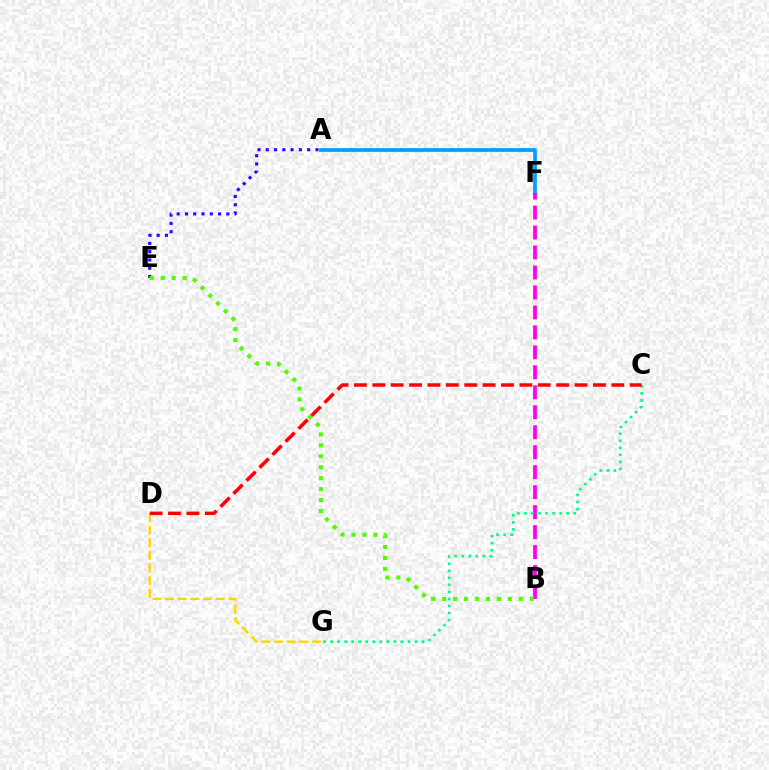{('A', 'F'): [{'color': '#009eff', 'line_style': 'solid', 'thickness': 2.68}], ('B', 'F'): [{'color': '#ff00ed', 'line_style': 'dashed', 'thickness': 2.71}], ('A', 'E'): [{'color': '#3700ff', 'line_style': 'dotted', 'thickness': 2.25}], ('D', 'G'): [{'color': '#ffd500', 'line_style': 'dashed', 'thickness': 1.72}], ('B', 'E'): [{'color': '#4fff00', 'line_style': 'dotted', 'thickness': 2.97}], ('C', 'G'): [{'color': '#00ff86', 'line_style': 'dotted', 'thickness': 1.91}], ('C', 'D'): [{'color': '#ff0000', 'line_style': 'dashed', 'thickness': 2.5}]}